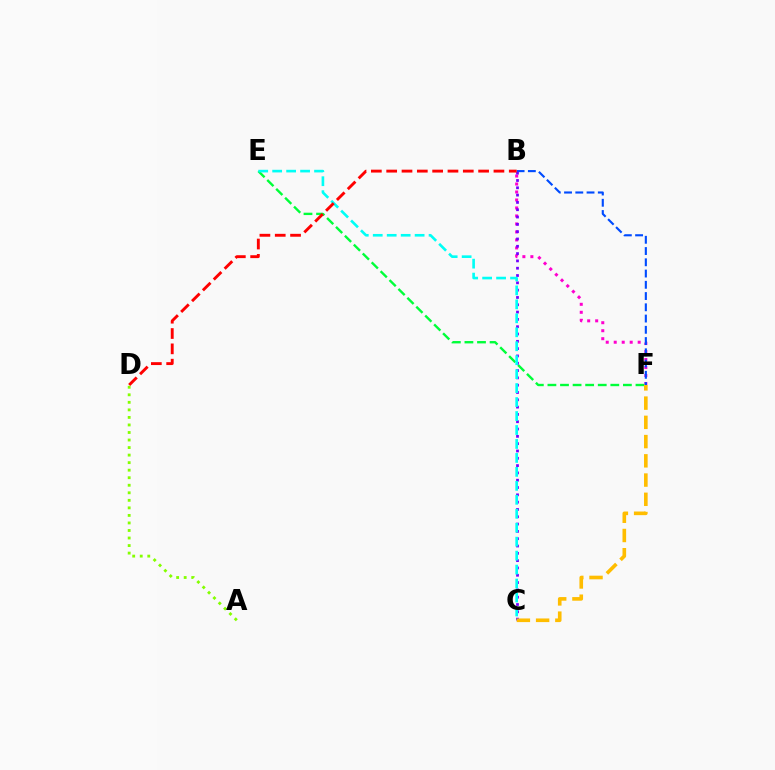{('B', 'F'): [{'color': '#ff00cf', 'line_style': 'dotted', 'thickness': 2.17}, {'color': '#004bff', 'line_style': 'dashed', 'thickness': 1.53}], ('E', 'F'): [{'color': '#00ff39', 'line_style': 'dashed', 'thickness': 1.71}], ('B', 'C'): [{'color': '#7200ff', 'line_style': 'dotted', 'thickness': 1.99}], ('C', 'E'): [{'color': '#00fff6', 'line_style': 'dashed', 'thickness': 1.9}], ('B', 'D'): [{'color': '#ff0000', 'line_style': 'dashed', 'thickness': 2.08}], ('A', 'D'): [{'color': '#84ff00', 'line_style': 'dotted', 'thickness': 2.05}], ('C', 'F'): [{'color': '#ffbd00', 'line_style': 'dashed', 'thickness': 2.61}]}